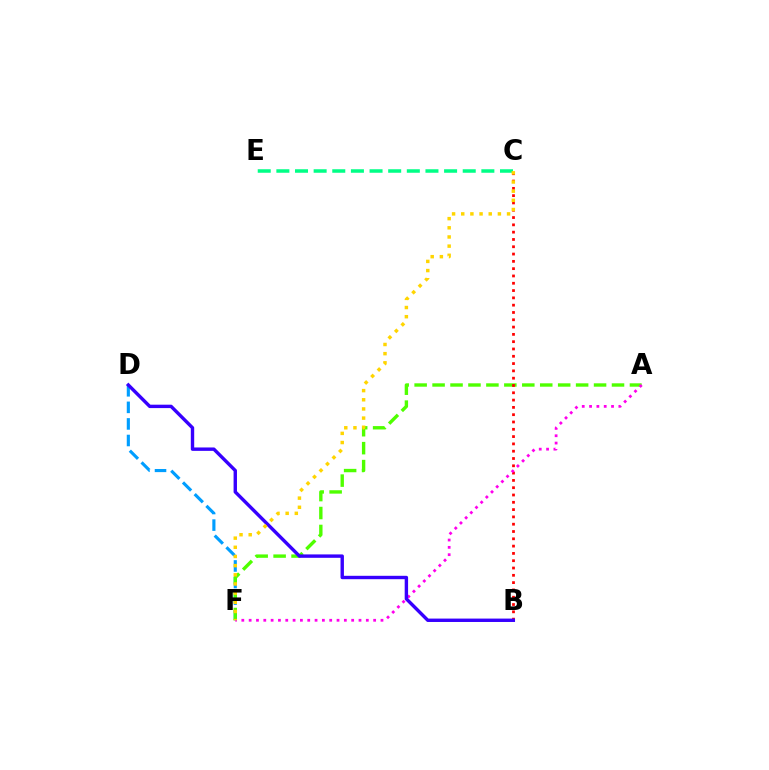{('D', 'F'): [{'color': '#009eff', 'line_style': 'dashed', 'thickness': 2.25}], ('A', 'F'): [{'color': '#4fff00', 'line_style': 'dashed', 'thickness': 2.44}, {'color': '#ff00ed', 'line_style': 'dotted', 'thickness': 1.99}], ('B', 'C'): [{'color': '#ff0000', 'line_style': 'dotted', 'thickness': 1.98}], ('C', 'E'): [{'color': '#00ff86', 'line_style': 'dashed', 'thickness': 2.53}], ('B', 'D'): [{'color': '#3700ff', 'line_style': 'solid', 'thickness': 2.45}], ('C', 'F'): [{'color': '#ffd500', 'line_style': 'dotted', 'thickness': 2.49}]}